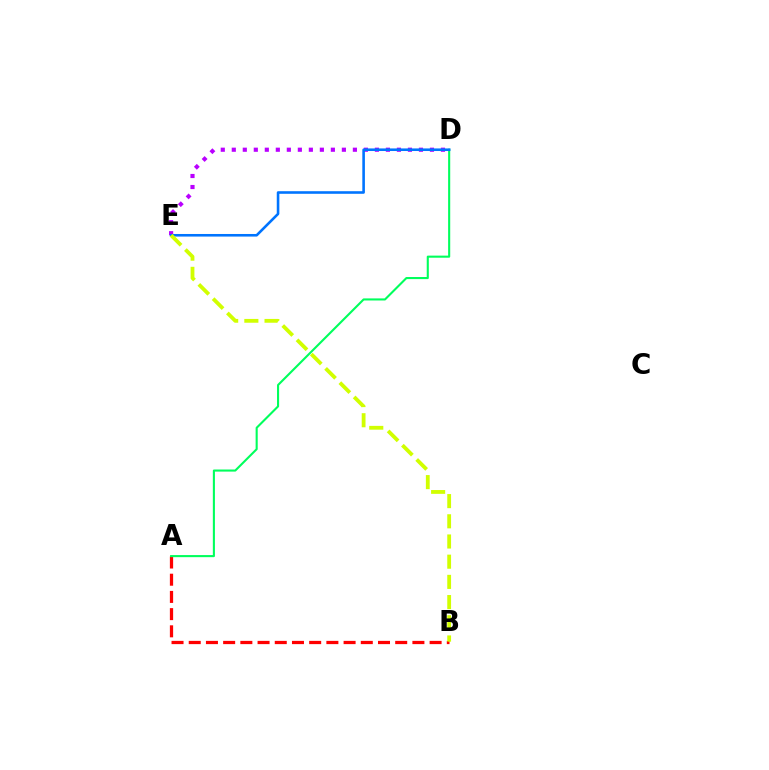{('A', 'B'): [{'color': '#ff0000', 'line_style': 'dashed', 'thickness': 2.34}], ('D', 'E'): [{'color': '#b900ff', 'line_style': 'dotted', 'thickness': 2.99}, {'color': '#0074ff', 'line_style': 'solid', 'thickness': 1.87}], ('A', 'D'): [{'color': '#00ff5c', 'line_style': 'solid', 'thickness': 1.51}], ('B', 'E'): [{'color': '#d1ff00', 'line_style': 'dashed', 'thickness': 2.74}]}